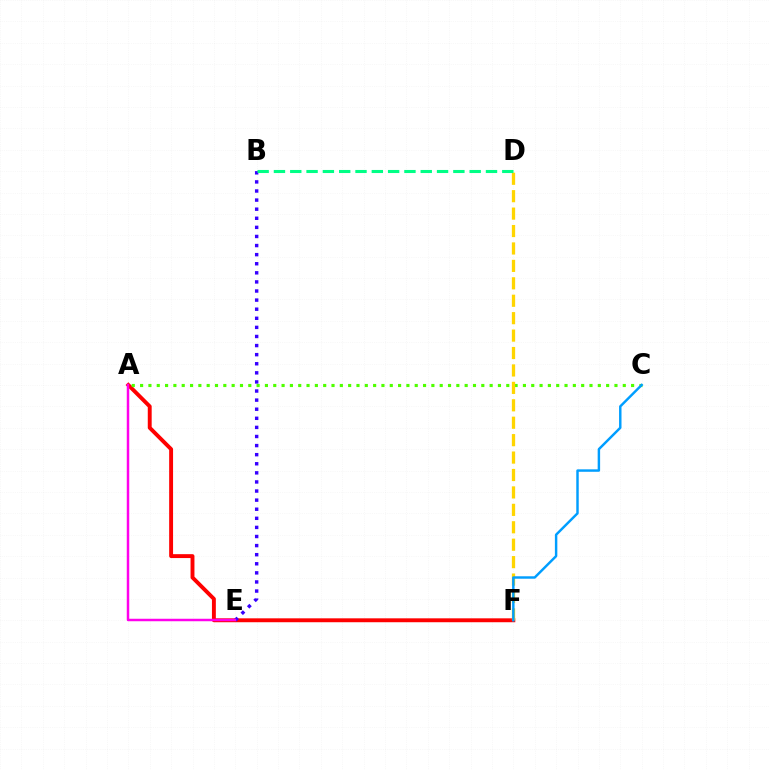{('A', 'F'): [{'color': '#ff0000', 'line_style': 'solid', 'thickness': 2.81}], ('B', 'E'): [{'color': '#3700ff', 'line_style': 'dotted', 'thickness': 2.47}], ('A', 'E'): [{'color': '#ff00ed', 'line_style': 'solid', 'thickness': 1.79}], ('A', 'C'): [{'color': '#4fff00', 'line_style': 'dotted', 'thickness': 2.26}], ('D', 'F'): [{'color': '#ffd500', 'line_style': 'dashed', 'thickness': 2.37}], ('C', 'F'): [{'color': '#009eff', 'line_style': 'solid', 'thickness': 1.76}], ('B', 'D'): [{'color': '#00ff86', 'line_style': 'dashed', 'thickness': 2.22}]}